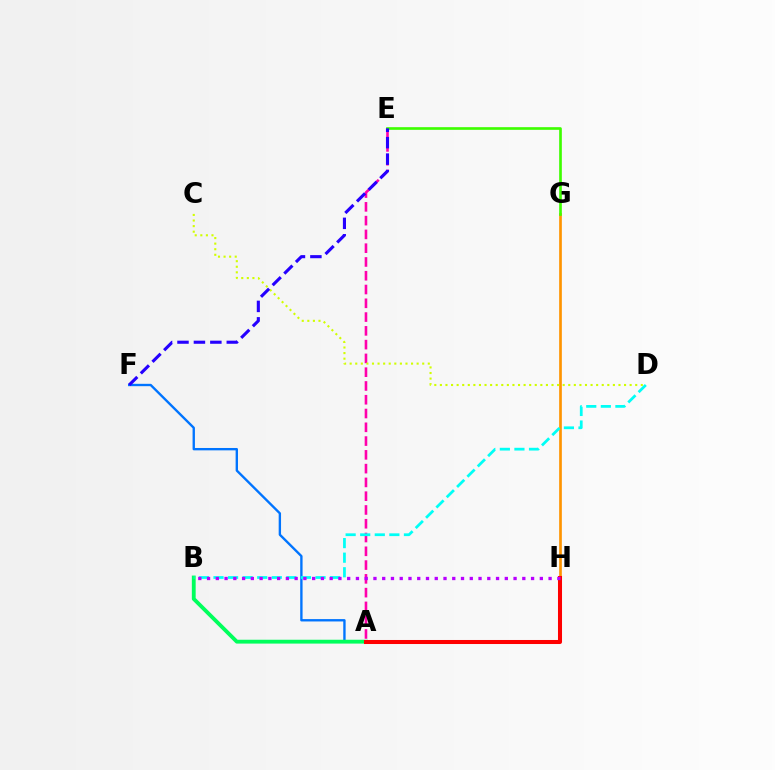{('A', 'F'): [{'color': '#0074ff', 'line_style': 'solid', 'thickness': 1.7}], ('A', 'E'): [{'color': '#ff00ac', 'line_style': 'dashed', 'thickness': 1.87}], ('A', 'B'): [{'color': '#00ff5c', 'line_style': 'solid', 'thickness': 2.76}], ('G', 'H'): [{'color': '#ff9400', 'line_style': 'solid', 'thickness': 1.93}], ('C', 'D'): [{'color': '#d1ff00', 'line_style': 'dotted', 'thickness': 1.52}], ('E', 'G'): [{'color': '#3dff00', 'line_style': 'solid', 'thickness': 1.91}], ('E', 'F'): [{'color': '#2500ff', 'line_style': 'dashed', 'thickness': 2.23}], ('A', 'H'): [{'color': '#ff0000', 'line_style': 'solid', 'thickness': 2.91}], ('B', 'D'): [{'color': '#00fff6', 'line_style': 'dashed', 'thickness': 1.98}], ('B', 'H'): [{'color': '#b900ff', 'line_style': 'dotted', 'thickness': 2.38}]}